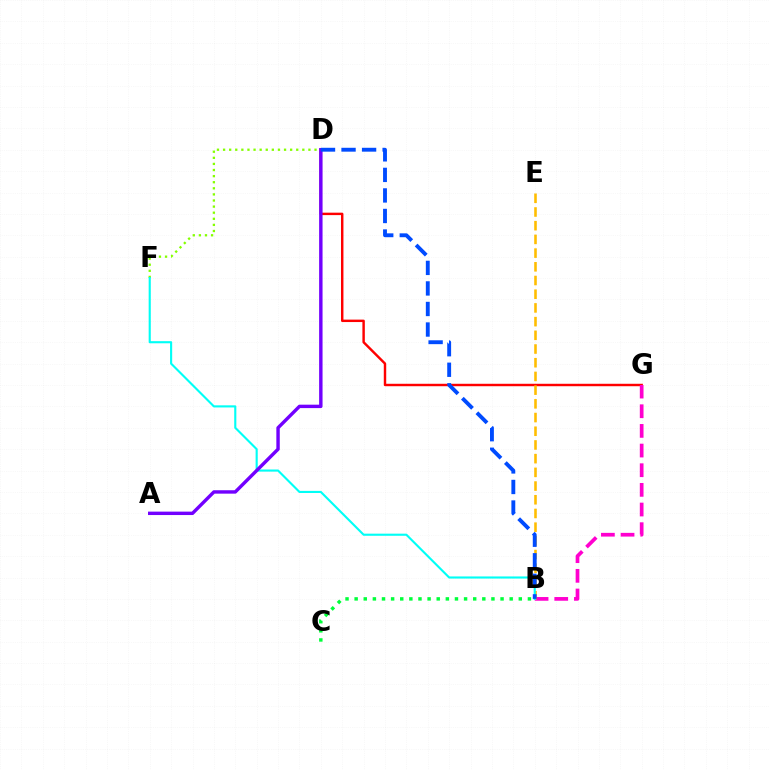{('D', 'G'): [{'color': '#ff0000', 'line_style': 'solid', 'thickness': 1.75}], ('B', 'C'): [{'color': '#00ff39', 'line_style': 'dotted', 'thickness': 2.48}], ('B', 'G'): [{'color': '#ff00cf', 'line_style': 'dashed', 'thickness': 2.67}], ('B', 'E'): [{'color': '#ffbd00', 'line_style': 'dashed', 'thickness': 1.86}], ('D', 'F'): [{'color': '#84ff00', 'line_style': 'dotted', 'thickness': 1.66}], ('B', 'F'): [{'color': '#00fff6', 'line_style': 'solid', 'thickness': 1.53}], ('A', 'D'): [{'color': '#7200ff', 'line_style': 'solid', 'thickness': 2.46}], ('B', 'D'): [{'color': '#004bff', 'line_style': 'dashed', 'thickness': 2.79}]}